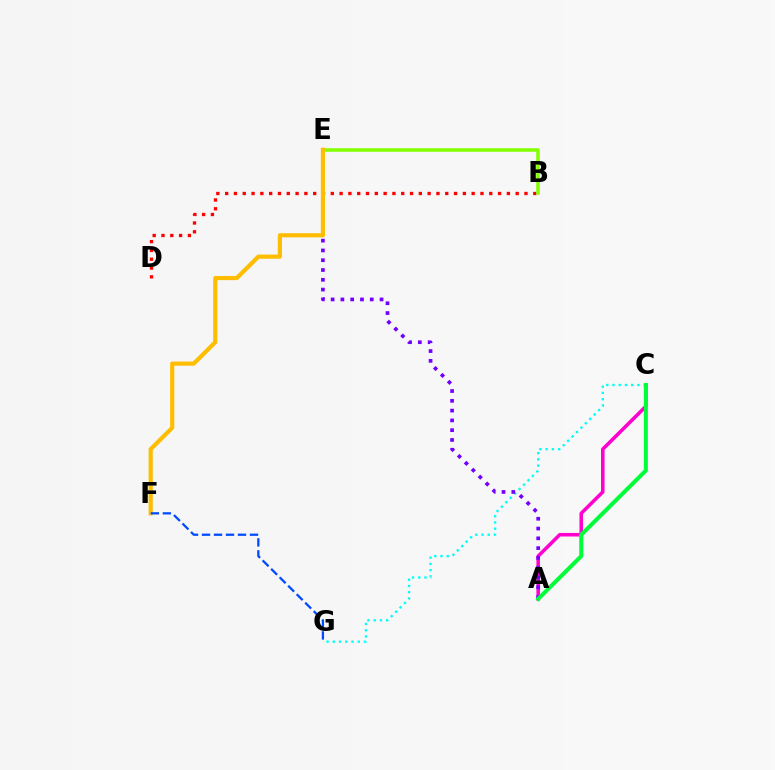{('A', 'C'): [{'color': '#ff00cf', 'line_style': 'solid', 'thickness': 2.55}, {'color': '#00ff39', 'line_style': 'solid', 'thickness': 2.9}], ('B', 'D'): [{'color': '#ff0000', 'line_style': 'dotted', 'thickness': 2.39}], ('C', 'G'): [{'color': '#00fff6', 'line_style': 'dotted', 'thickness': 1.69}], ('B', 'E'): [{'color': '#84ff00', 'line_style': 'solid', 'thickness': 2.56}], ('A', 'E'): [{'color': '#7200ff', 'line_style': 'dotted', 'thickness': 2.66}], ('E', 'F'): [{'color': '#ffbd00', 'line_style': 'solid', 'thickness': 2.99}], ('F', 'G'): [{'color': '#004bff', 'line_style': 'dashed', 'thickness': 1.63}]}